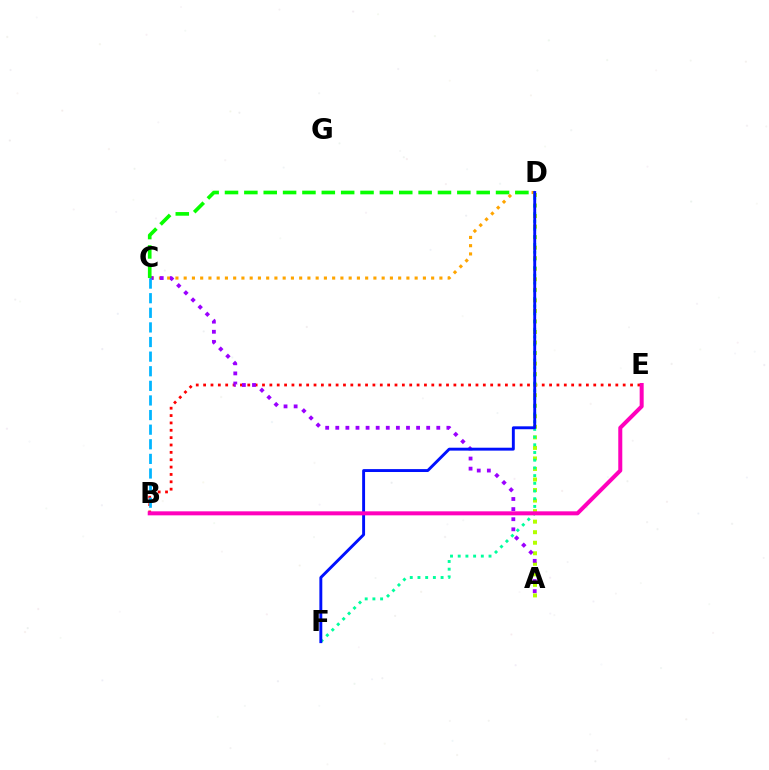{('B', 'E'): [{'color': '#ff0000', 'line_style': 'dotted', 'thickness': 2.0}, {'color': '#ff00bd', 'line_style': 'solid', 'thickness': 2.89}], ('C', 'D'): [{'color': '#ffa500', 'line_style': 'dotted', 'thickness': 2.24}, {'color': '#08ff00', 'line_style': 'dashed', 'thickness': 2.63}], ('A', 'D'): [{'color': '#b3ff00', 'line_style': 'dotted', 'thickness': 2.86}], ('A', 'C'): [{'color': '#9b00ff', 'line_style': 'dotted', 'thickness': 2.74}], ('B', 'C'): [{'color': '#00b5ff', 'line_style': 'dashed', 'thickness': 1.98}], ('D', 'F'): [{'color': '#00ff9d', 'line_style': 'dotted', 'thickness': 2.09}, {'color': '#0010ff', 'line_style': 'solid', 'thickness': 2.09}]}